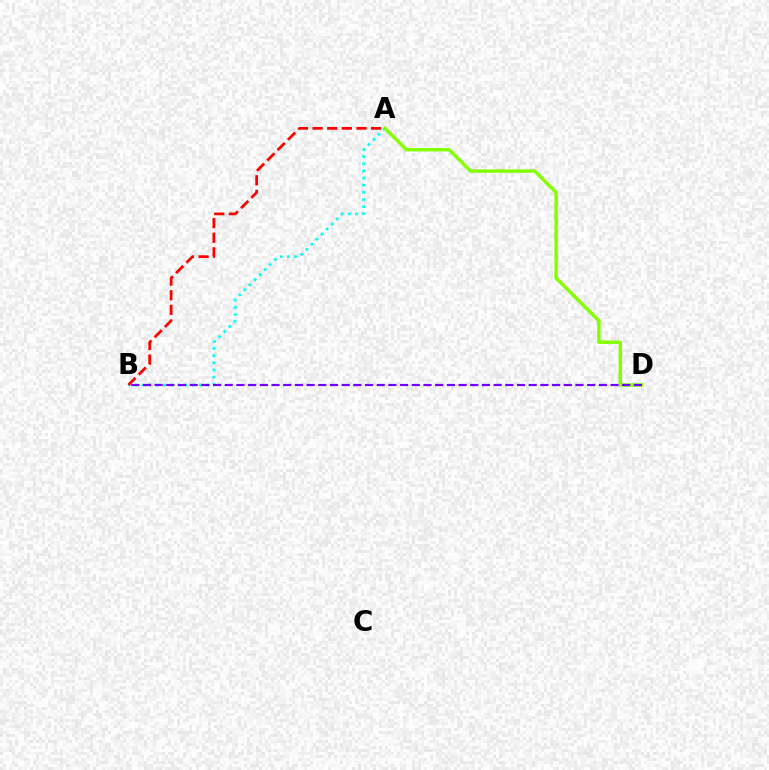{('A', 'B'): [{'color': '#00fff6', 'line_style': 'dotted', 'thickness': 1.94}, {'color': '#ff0000', 'line_style': 'dashed', 'thickness': 1.99}], ('A', 'D'): [{'color': '#84ff00', 'line_style': 'solid', 'thickness': 2.46}], ('B', 'D'): [{'color': '#7200ff', 'line_style': 'dashed', 'thickness': 1.59}]}